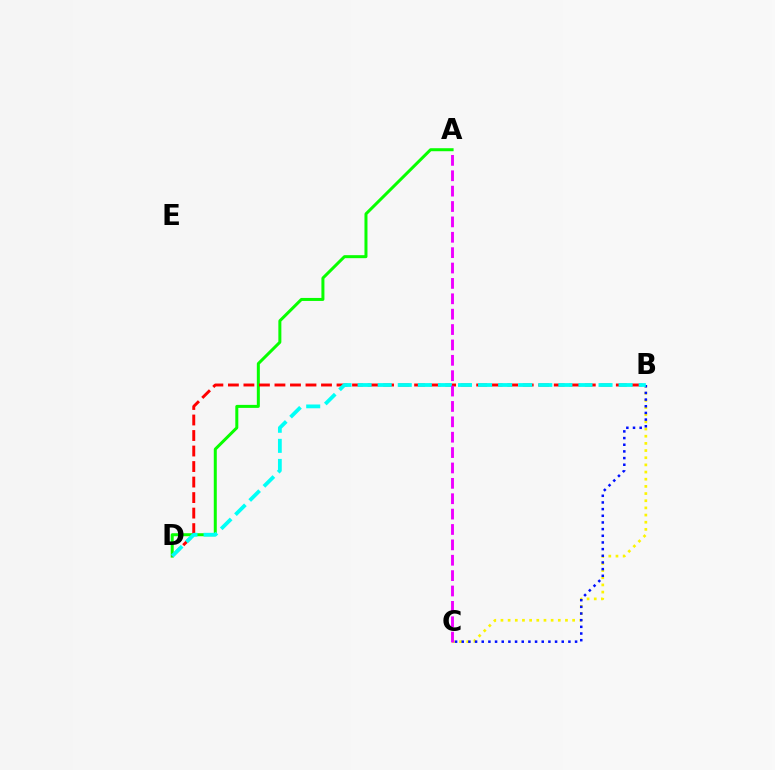{('B', 'C'): [{'color': '#fcf500', 'line_style': 'dotted', 'thickness': 1.95}, {'color': '#0010ff', 'line_style': 'dotted', 'thickness': 1.81}], ('A', 'D'): [{'color': '#08ff00', 'line_style': 'solid', 'thickness': 2.16}], ('B', 'D'): [{'color': '#ff0000', 'line_style': 'dashed', 'thickness': 2.11}, {'color': '#00fff6', 'line_style': 'dashed', 'thickness': 2.73}], ('A', 'C'): [{'color': '#ee00ff', 'line_style': 'dashed', 'thickness': 2.09}]}